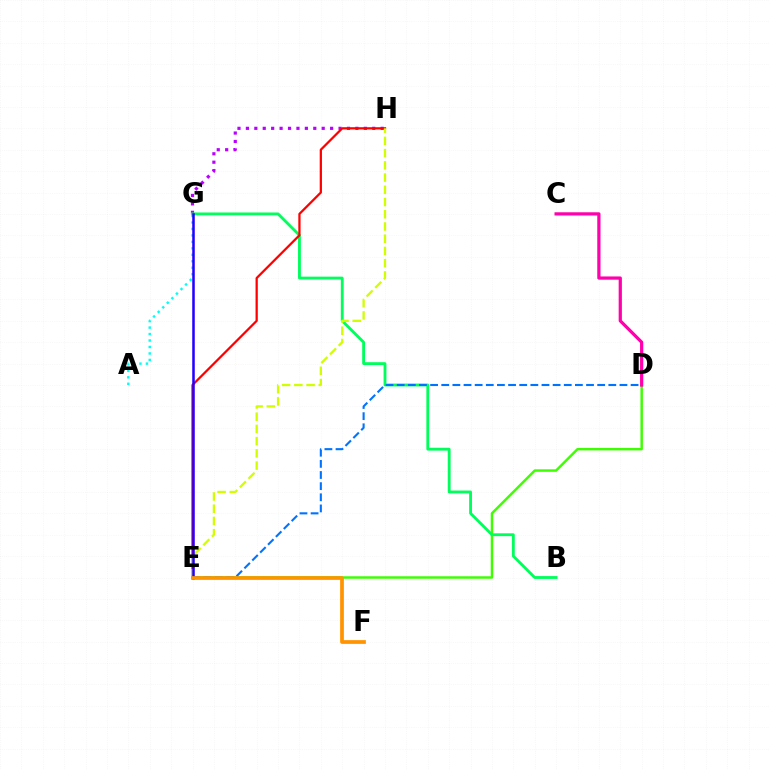{('A', 'G'): [{'color': '#00fff6', 'line_style': 'dotted', 'thickness': 1.76}], ('D', 'E'): [{'color': '#3dff00', 'line_style': 'solid', 'thickness': 1.77}, {'color': '#0074ff', 'line_style': 'dashed', 'thickness': 1.51}], ('G', 'H'): [{'color': '#b900ff', 'line_style': 'dotted', 'thickness': 2.29}], ('C', 'D'): [{'color': '#ff00ac', 'line_style': 'solid', 'thickness': 2.32}], ('B', 'G'): [{'color': '#00ff5c', 'line_style': 'solid', 'thickness': 2.04}], ('E', 'H'): [{'color': '#ff0000', 'line_style': 'solid', 'thickness': 1.62}, {'color': '#d1ff00', 'line_style': 'dashed', 'thickness': 1.66}], ('E', 'G'): [{'color': '#2500ff', 'line_style': 'solid', 'thickness': 1.83}], ('E', 'F'): [{'color': '#ff9400', 'line_style': 'solid', 'thickness': 2.68}]}